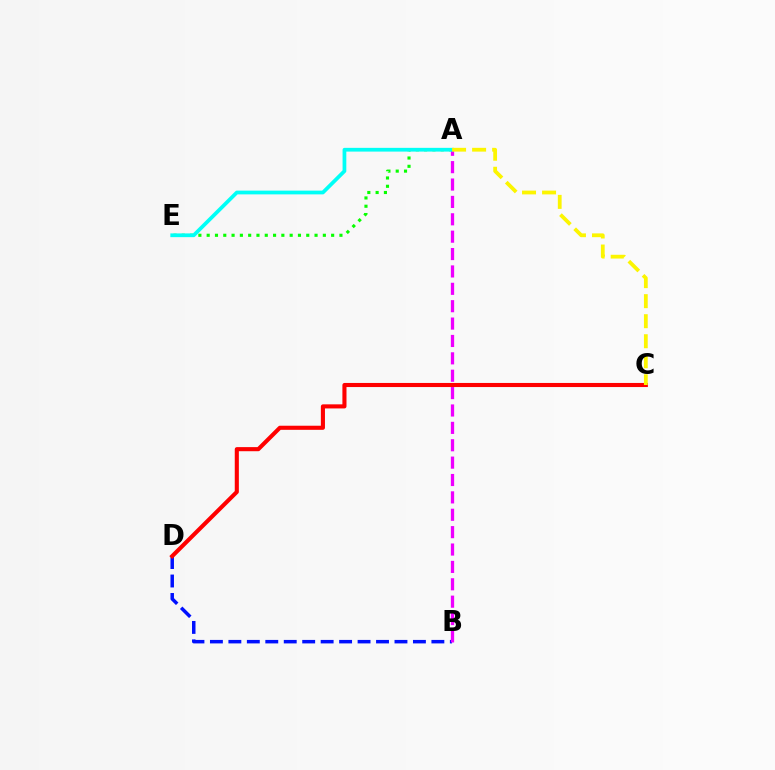{('B', 'D'): [{'color': '#0010ff', 'line_style': 'dashed', 'thickness': 2.51}], ('A', 'E'): [{'color': '#08ff00', 'line_style': 'dotted', 'thickness': 2.25}, {'color': '#00fff6', 'line_style': 'solid', 'thickness': 2.69}], ('A', 'B'): [{'color': '#ee00ff', 'line_style': 'dashed', 'thickness': 2.36}], ('C', 'D'): [{'color': '#ff0000', 'line_style': 'solid', 'thickness': 2.95}], ('A', 'C'): [{'color': '#fcf500', 'line_style': 'dashed', 'thickness': 2.72}]}